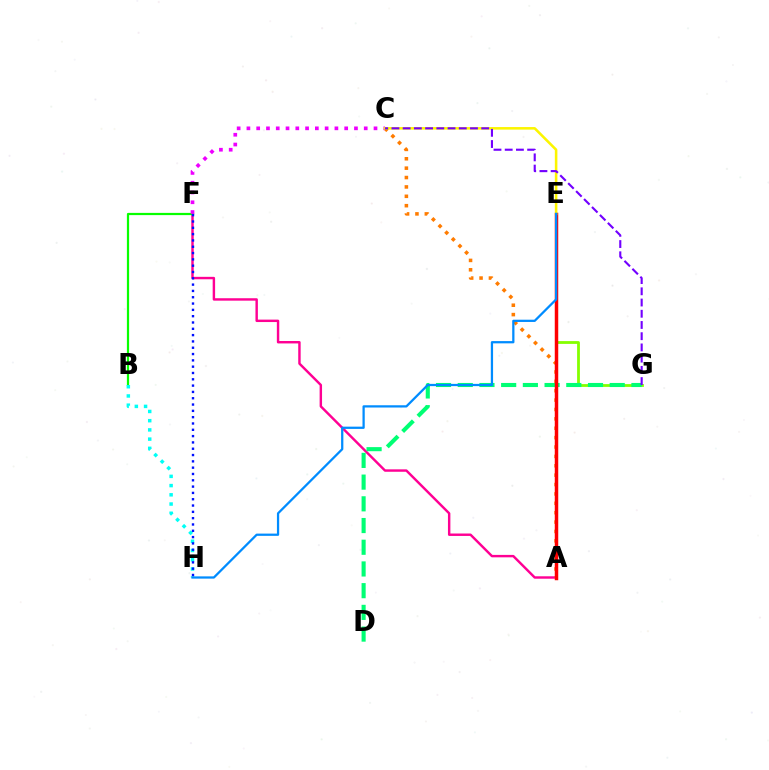{('E', 'G'): [{'color': '#84ff00', 'line_style': 'solid', 'thickness': 2.01}], ('A', 'F'): [{'color': '#ff0094', 'line_style': 'solid', 'thickness': 1.75}], ('B', 'F'): [{'color': '#08ff00', 'line_style': 'solid', 'thickness': 1.59}], ('A', 'C'): [{'color': '#ff7c00', 'line_style': 'dotted', 'thickness': 2.55}], ('D', 'G'): [{'color': '#00ff74', 'line_style': 'dashed', 'thickness': 2.95}], ('C', 'F'): [{'color': '#ee00ff', 'line_style': 'dotted', 'thickness': 2.66}], ('A', 'E'): [{'color': '#ff0000', 'line_style': 'solid', 'thickness': 2.51}], ('C', 'E'): [{'color': '#fcf500', 'line_style': 'solid', 'thickness': 1.84}], ('C', 'G'): [{'color': '#7200ff', 'line_style': 'dashed', 'thickness': 1.52}], ('B', 'H'): [{'color': '#00fff6', 'line_style': 'dotted', 'thickness': 2.51}], ('E', 'H'): [{'color': '#008cff', 'line_style': 'solid', 'thickness': 1.62}], ('F', 'H'): [{'color': '#0010ff', 'line_style': 'dotted', 'thickness': 1.71}]}